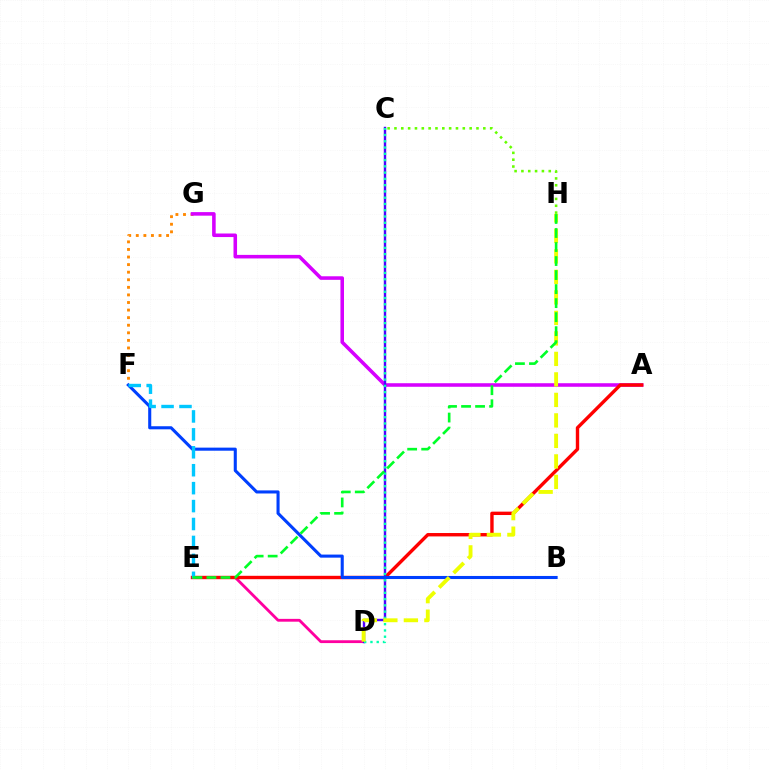{('D', 'E'): [{'color': '#ff00a0', 'line_style': 'solid', 'thickness': 2.03}], ('F', 'G'): [{'color': '#ff8800', 'line_style': 'dotted', 'thickness': 2.06}], ('A', 'G'): [{'color': '#d600ff', 'line_style': 'solid', 'thickness': 2.56}], ('A', 'E'): [{'color': '#ff0000', 'line_style': 'solid', 'thickness': 2.44}], ('C', 'D'): [{'color': '#4f00ff', 'line_style': 'solid', 'thickness': 1.73}, {'color': '#00ffaf', 'line_style': 'dotted', 'thickness': 1.7}], ('C', 'H'): [{'color': '#66ff00', 'line_style': 'dotted', 'thickness': 1.86}], ('B', 'F'): [{'color': '#003fff', 'line_style': 'solid', 'thickness': 2.22}], ('D', 'H'): [{'color': '#eeff00', 'line_style': 'dashed', 'thickness': 2.79}], ('E', 'F'): [{'color': '#00c7ff', 'line_style': 'dashed', 'thickness': 2.44}], ('E', 'H'): [{'color': '#00ff27', 'line_style': 'dashed', 'thickness': 1.9}]}